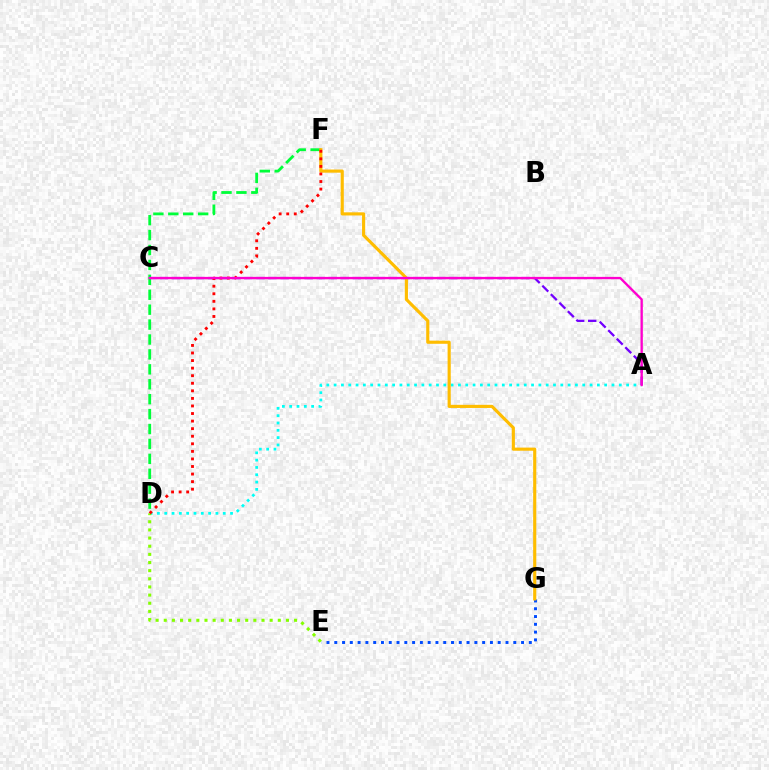{('E', 'G'): [{'color': '#004bff', 'line_style': 'dotted', 'thickness': 2.11}], ('A', 'D'): [{'color': '#00fff6', 'line_style': 'dotted', 'thickness': 1.99}], ('D', 'E'): [{'color': '#84ff00', 'line_style': 'dotted', 'thickness': 2.21}], ('D', 'F'): [{'color': '#00ff39', 'line_style': 'dashed', 'thickness': 2.03}, {'color': '#ff0000', 'line_style': 'dotted', 'thickness': 2.06}], ('A', 'C'): [{'color': '#7200ff', 'line_style': 'dashed', 'thickness': 1.64}, {'color': '#ff00cf', 'line_style': 'solid', 'thickness': 1.69}], ('F', 'G'): [{'color': '#ffbd00', 'line_style': 'solid', 'thickness': 2.26}]}